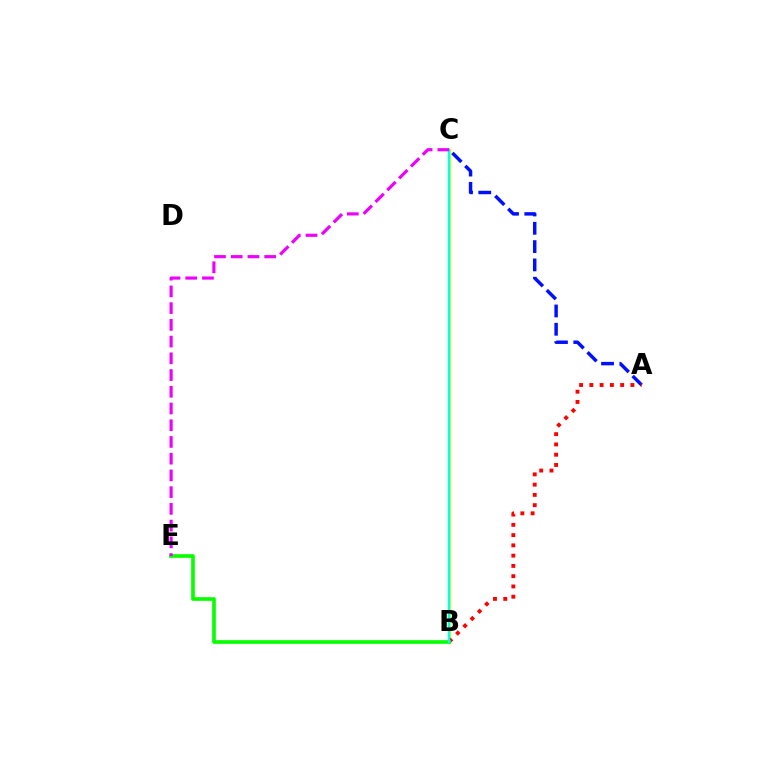{('B', 'C'): [{'color': '#fcf500', 'line_style': 'solid', 'thickness': 2.46}, {'color': '#00fff6', 'line_style': 'solid', 'thickness': 1.78}], ('A', 'C'): [{'color': '#0010ff', 'line_style': 'dashed', 'thickness': 2.49}], ('A', 'B'): [{'color': '#ff0000', 'line_style': 'dotted', 'thickness': 2.79}], ('B', 'E'): [{'color': '#08ff00', 'line_style': 'solid', 'thickness': 2.64}], ('C', 'E'): [{'color': '#ee00ff', 'line_style': 'dashed', 'thickness': 2.27}]}